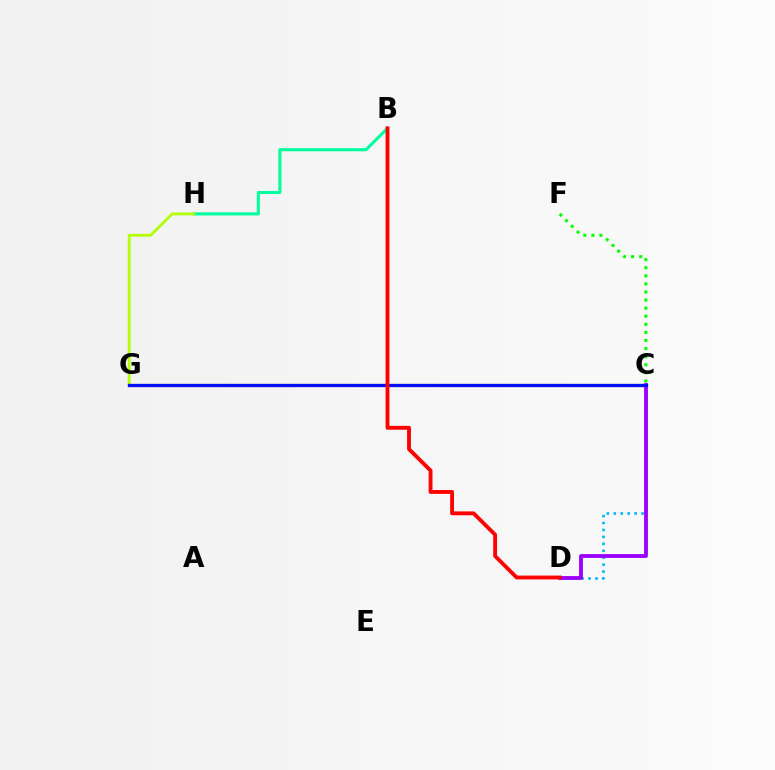{('C', 'D'): [{'color': '#00b5ff', 'line_style': 'dotted', 'thickness': 1.89}, {'color': '#9b00ff', 'line_style': 'solid', 'thickness': 2.75}], ('B', 'H'): [{'color': '#00ff9d', 'line_style': 'solid', 'thickness': 2.22}], ('C', 'G'): [{'color': '#ff00bd', 'line_style': 'solid', 'thickness': 1.86}, {'color': '#ffa500', 'line_style': 'solid', 'thickness': 2.31}, {'color': '#0010ff', 'line_style': 'solid', 'thickness': 2.35}], ('C', 'F'): [{'color': '#08ff00', 'line_style': 'dotted', 'thickness': 2.2}], ('G', 'H'): [{'color': '#b3ff00', 'line_style': 'solid', 'thickness': 2.03}], ('B', 'D'): [{'color': '#ff0000', 'line_style': 'solid', 'thickness': 2.77}]}